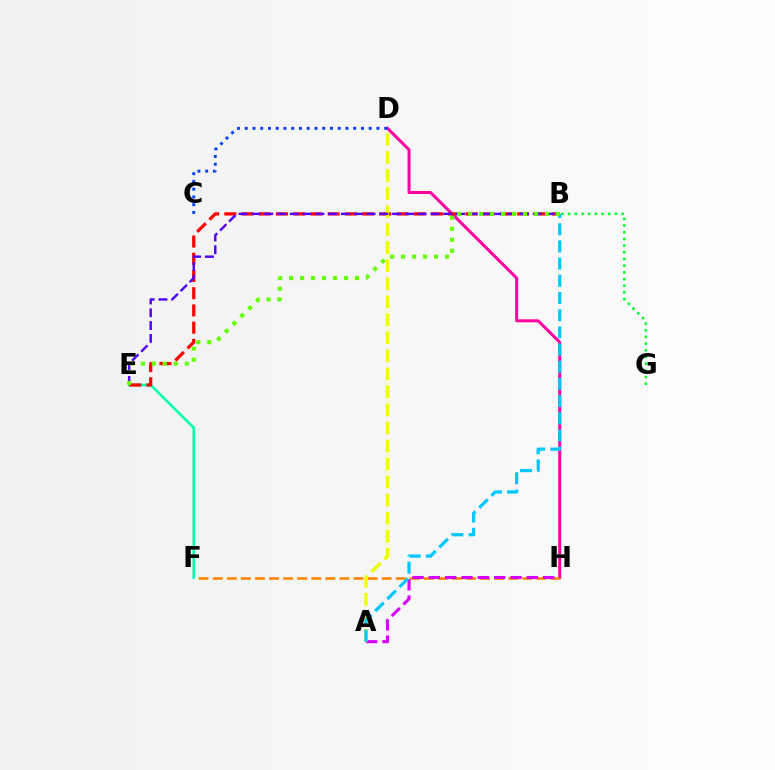{('D', 'H'): [{'color': '#ff00a0', 'line_style': 'solid', 'thickness': 2.17}], ('F', 'H'): [{'color': '#ff8800', 'line_style': 'dashed', 'thickness': 1.91}], ('A', 'H'): [{'color': '#d600ff', 'line_style': 'dashed', 'thickness': 2.22}], ('C', 'D'): [{'color': '#003fff', 'line_style': 'dotted', 'thickness': 2.11}], ('B', 'G'): [{'color': '#00ff27', 'line_style': 'dotted', 'thickness': 1.82}], ('E', 'F'): [{'color': '#00ffaf', 'line_style': 'solid', 'thickness': 1.88}], ('B', 'E'): [{'color': '#ff0000', 'line_style': 'dashed', 'thickness': 2.34}, {'color': '#4f00ff', 'line_style': 'dashed', 'thickness': 1.74}, {'color': '#66ff00', 'line_style': 'dotted', 'thickness': 2.98}], ('A', 'D'): [{'color': '#eeff00', 'line_style': 'dashed', 'thickness': 2.45}], ('A', 'B'): [{'color': '#00c7ff', 'line_style': 'dashed', 'thickness': 2.33}]}